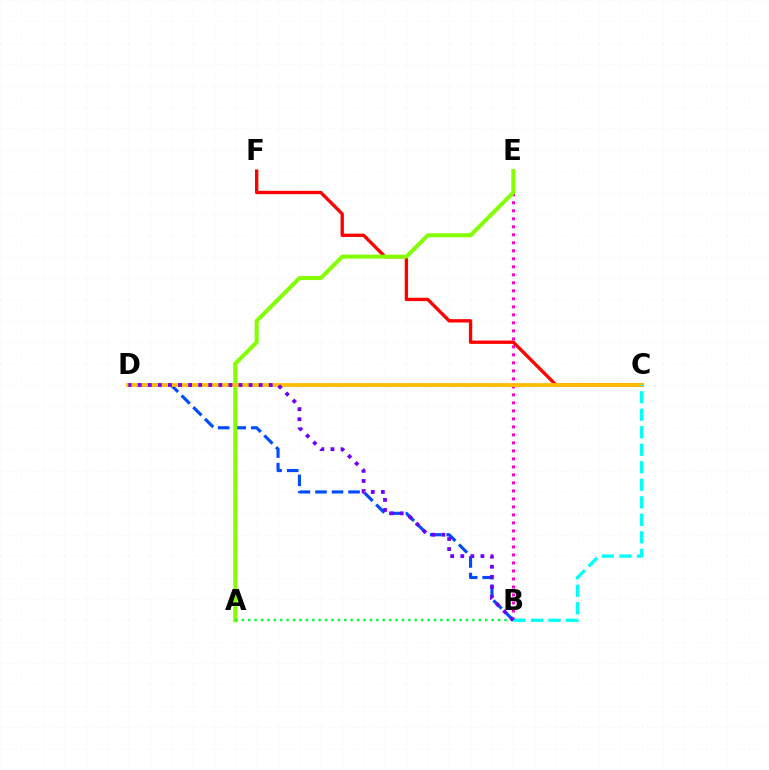{('B', 'E'): [{'color': '#ff00cf', 'line_style': 'dotted', 'thickness': 2.17}], ('B', 'D'): [{'color': '#004bff', 'line_style': 'dashed', 'thickness': 2.25}, {'color': '#7200ff', 'line_style': 'dotted', 'thickness': 2.74}], ('C', 'F'): [{'color': '#ff0000', 'line_style': 'solid', 'thickness': 2.41}], ('A', 'E'): [{'color': '#84ff00', 'line_style': 'solid', 'thickness': 2.89}], ('C', 'D'): [{'color': '#ffbd00', 'line_style': 'solid', 'thickness': 2.74}], ('A', 'B'): [{'color': '#00ff39', 'line_style': 'dotted', 'thickness': 1.74}], ('B', 'C'): [{'color': '#00fff6', 'line_style': 'dashed', 'thickness': 2.38}]}